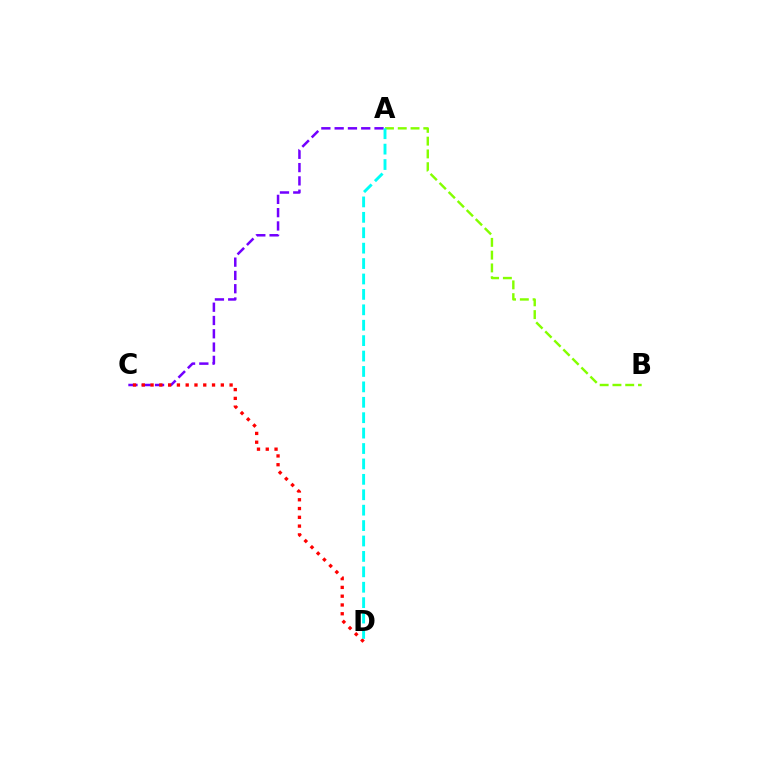{('A', 'C'): [{'color': '#7200ff', 'line_style': 'dashed', 'thickness': 1.81}], ('A', 'B'): [{'color': '#84ff00', 'line_style': 'dashed', 'thickness': 1.74}], ('C', 'D'): [{'color': '#ff0000', 'line_style': 'dotted', 'thickness': 2.39}], ('A', 'D'): [{'color': '#00fff6', 'line_style': 'dashed', 'thickness': 2.09}]}